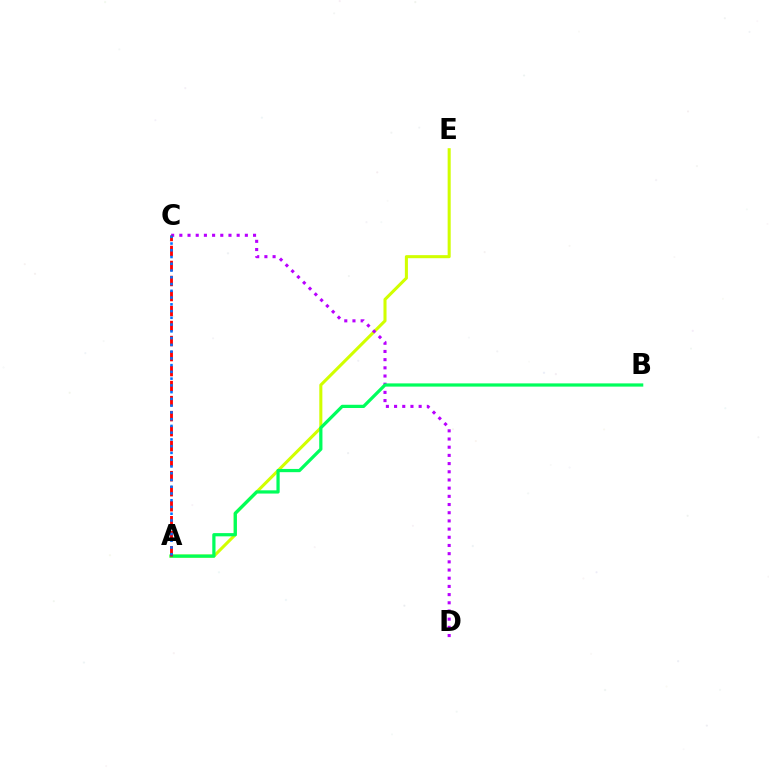{('A', 'E'): [{'color': '#d1ff00', 'line_style': 'solid', 'thickness': 2.2}], ('C', 'D'): [{'color': '#b900ff', 'line_style': 'dotted', 'thickness': 2.22}], ('A', 'B'): [{'color': '#00ff5c', 'line_style': 'solid', 'thickness': 2.33}], ('A', 'C'): [{'color': '#ff0000', 'line_style': 'dashed', 'thickness': 2.04}, {'color': '#0074ff', 'line_style': 'dotted', 'thickness': 1.84}]}